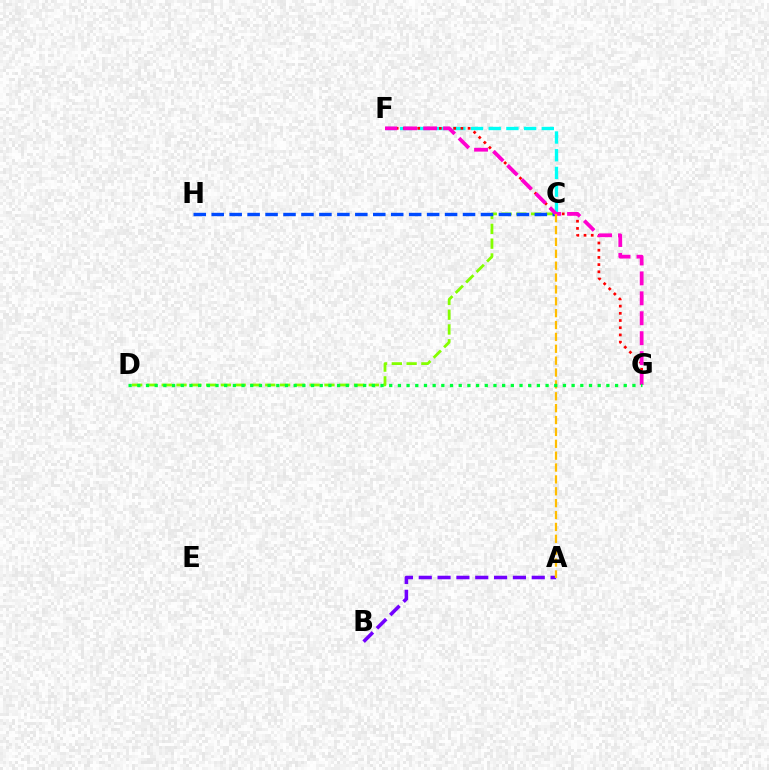{('C', 'D'): [{'color': '#84ff00', 'line_style': 'dashed', 'thickness': 2.01}], ('C', 'F'): [{'color': '#00fff6', 'line_style': 'dashed', 'thickness': 2.4}], ('A', 'B'): [{'color': '#7200ff', 'line_style': 'dashed', 'thickness': 2.56}], ('C', 'H'): [{'color': '#004bff', 'line_style': 'dashed', 'thickness': 2.44}], ('F', 'G'): [{'color': '#ff0000', 'line_style': 'dotted', 'thickness': 1.96}, {'color': '#ff00cf', 'line_style': 'dashed', 'thickness': 2.71}], ('A', 'C'): [{'color': '#ffbd00', 'line_style': 'dashed', 'thickness': 1.61}], ('D', 'G'): [{'color': '#00ff39', 'line_style': 'dotted', 'thickness': 2.36}]}